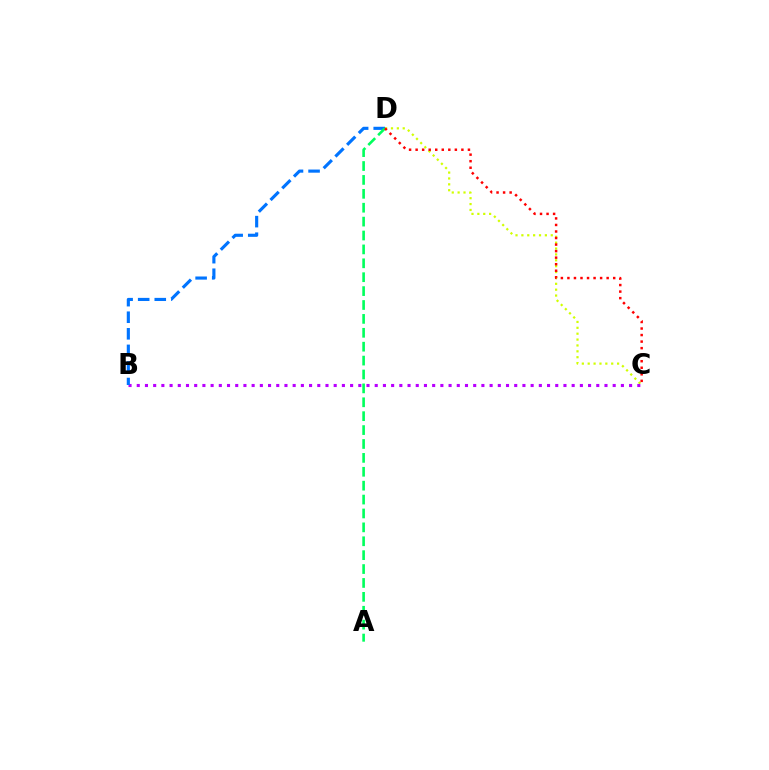{('C', 'D'): [{'color': '#d1ff00', 'line_style': 'dotted', 'thickness': 1.6}, {'color': '#ff0000', 'line_style': 'dotted', 'thickness': 1.78}], ('B', 'C'): [{'color': '#b900ff', 'line_style': 'dotted', 'thickness': 2.23}], ('B', 'D'): [{'color': '#0074ff', 'line_style': 'dashed', 'thickness': 2.25}], ('A', 'D'): [{'color': '#00ff5c', 'line_style': 'dashed', 'thickness': 1.89}]}